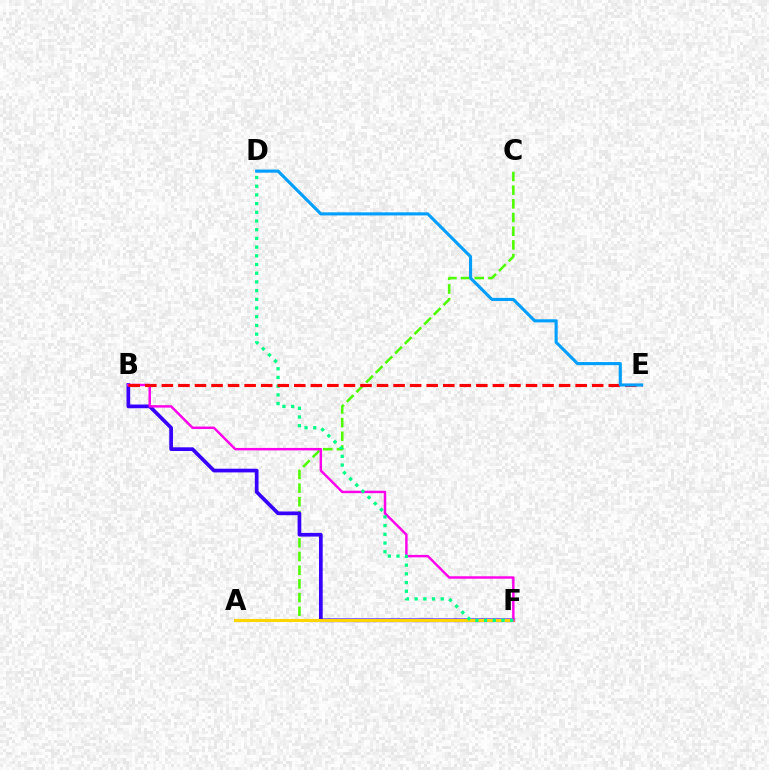{('A', 'C'): [{'color': '#4fff00', 'line_style': 'dashed', 'thickness': 1.86}], ('B', 'F'): [{'color': '#3700ff', 'line_style': 'solid', 'thickness': 2.66}, {'color': '#ff00ed', 'line_style': 'solid', 'thickness': 1.76}], ('A', 'F'): [{'color': '#ffd500', 'line_style': 'solid', 'thickness': 2.2}], ('D', 'F'): [{'color': '#00ff86', 'line_style': 'dotted', 'thickness': 2.36}], ('B', 'E'): [{'color': '#ff0000', 'line_style': 'dashed', 'thickness': 2.25}], ('D', 'E'): [{'color': '#009eff', 'line_style': 'solid', 'thickness': 2.23}]}